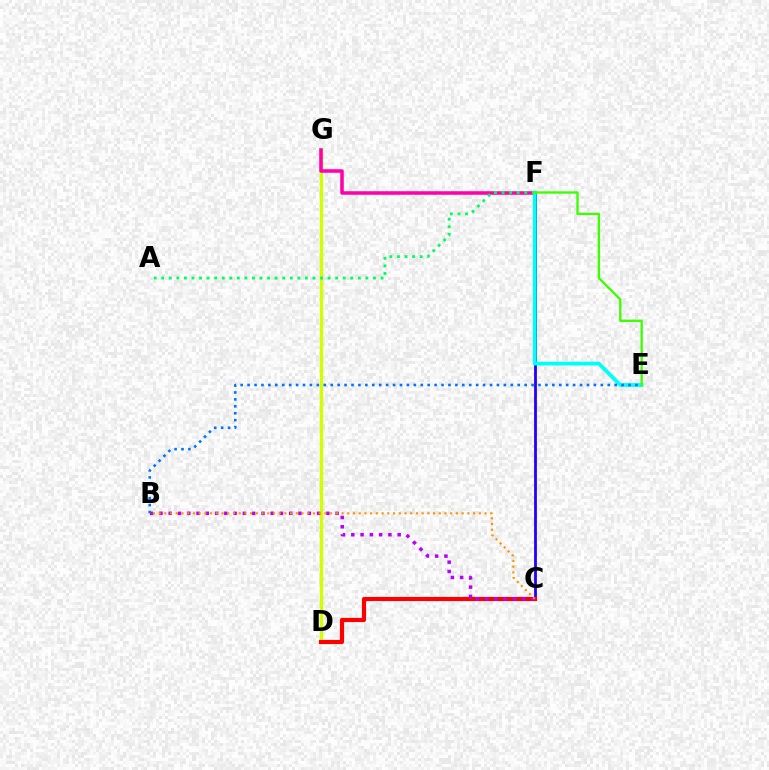{('D', 'G'): [{'color': '#d1ff00', 'line_style': 'solid', 'thickness': 2.4}], ('C', 'F'): [{'color': '#2500ff', 'line_style': 'solid', 'thickness': 2.01}], ('F', 'G'): [{'color': '#ff00ac', 'line_style': 'solid', 'thickness': 2.55}], ('C', 'D'): [{'color': '#ff0000', 'line_style': 'solid', 'thickness': 2.99}], ('B', 'C'): [{'color': '#b900ff', 'line_style': 'dotted', 'thickness': 2.52}, {'color': '#ff9400', 'line_style': 'dotted', 'thickness': 1.55}], ('E', 'F'): [{'color': '#00fff6', 'line_style': 'solid', 'thickness': 2.72}, {'color': '#3dff00', 'line_style': 'solid', 'thickness': 1.68}], ('A', 'F'): [{'color': '#00ff5c', 'line_style': 'dotted', 'thickness': 2.05}], ('B', 'E'): [{'color': '#0074ff', 'line_style': 'dotted', 'thickness': 1.88}]}